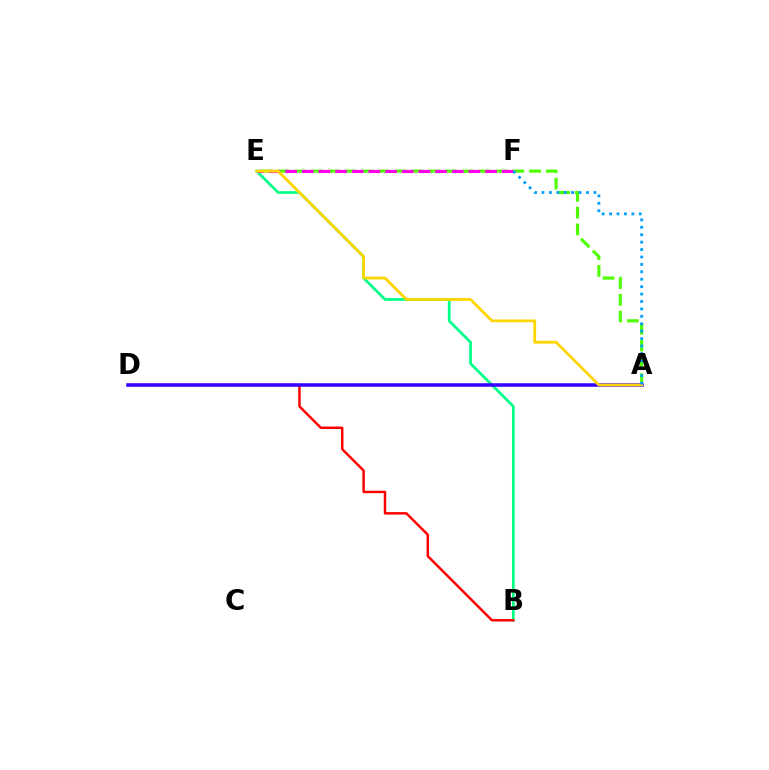{('A', 'E'): [{'color': '#4fff00', 'line_style': 'dashed', 'thickness': 2.28}, {'color': '#ffd500', 'line_style': 'solid', 'thickness': 2.0}], ('B', 'E'): [{'color': '#00ff86', 'line_style': 'solid', 'thickness': 1.97}], ('B', 'D'): [{'color': '#ff0000', 'line_style': 'solid', 'thickness': 1.77}], ('E', 'F'): [{'color': '#ff00ed', 'line_style': 'dashed', 'thickness': 2.26}], ('A', 'D'): [{'color': '#3700ff', 'line_style': 'solid', 'thickness': 2.53}], ('A', 'F'): [{'color': '#009eff', 'line_style': 'dotted', 'thickness': 2.02}]}